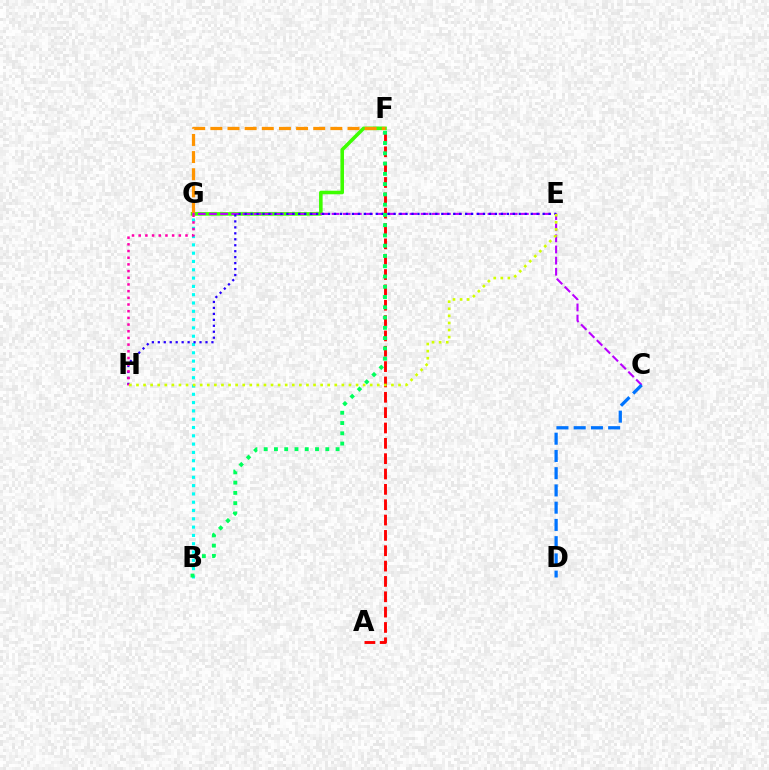{('F', 'G'): [{'color': '#3dff00', 'line_style': 'solid', 'thickness': 2.57}, {'color': '#ff9400', 'line_style': 'dashed', 'thickness': 2.33}], ('B', 'G'): [{'color': '#00fff6', 'line_style': 'dotted', 'thickness': 2.26}], ('A', 'F'): [{'color': '#ff0000', 'line_style': 'dashed', 'thickness': 2.08}], ('C', 'G'): [{'color': '#b900ff', 'line_style': 'dashed', 'thickness': 1.51}], ('C', 'D'): [{'color': '#0074ff', 'line_style': 'dashed', 'thickness': 2.34}], ('E', 'H'): [{'color': '#2500ff', 'line_style': 'dotted', 'thickness': 1.62}, {'color': '#d1ff00', 'line_style': 'dotted', 'thickness': 1.92}], ('B', 'F'): [{'color': '#00ff5c', 'line_style': 'dotted', 'thickness': 2.79}], ('G', 'H'): [{'color': '#ff00ac', 'line_style': 'dotted', 'thickness': 1.82}]}